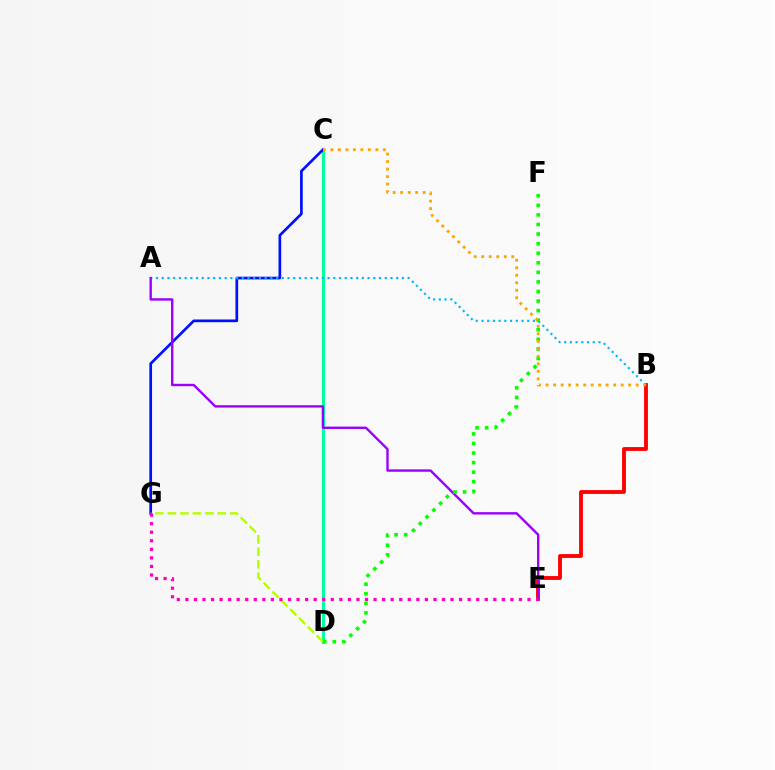{('C', 'D'): [{'color': '#00ff9d', 'line_style': 'solid', 'thickness': 2.19}], ('B', 'E'): [{'color': '#ff0000', 'line_style': 'solid', 'thickness': 2.76}], ('C', 'G'): [{'color': '#0010ff', 'line_style': 'solid', 'thickness': 1.94}], ('A', 'B'): [{'color': '#00b5ff', 'line_style': 'dotted', 'thickness': 1.55}], ('D', 'G'): [{'color': '#b3ff00', 'line_style': 'dashed', 'thickness': 1.7}], ('A', 'E'): [{'color': '#9b00ff', 'line_style': 'solid', 'thickness': 1.72}], ('D', 'F'): [{'color': '#08ff00', 'line_style': 'dotted', 'thickness': 2.6}], ('B', 'C'): [{'color': '#ffa500', 'line_style': 'dotted', 'thickness': 2.04}], ('E', 'G'): [{'color': '#ff00bd', 'line_style': 'dotted', 'thickness': 2.32}]}